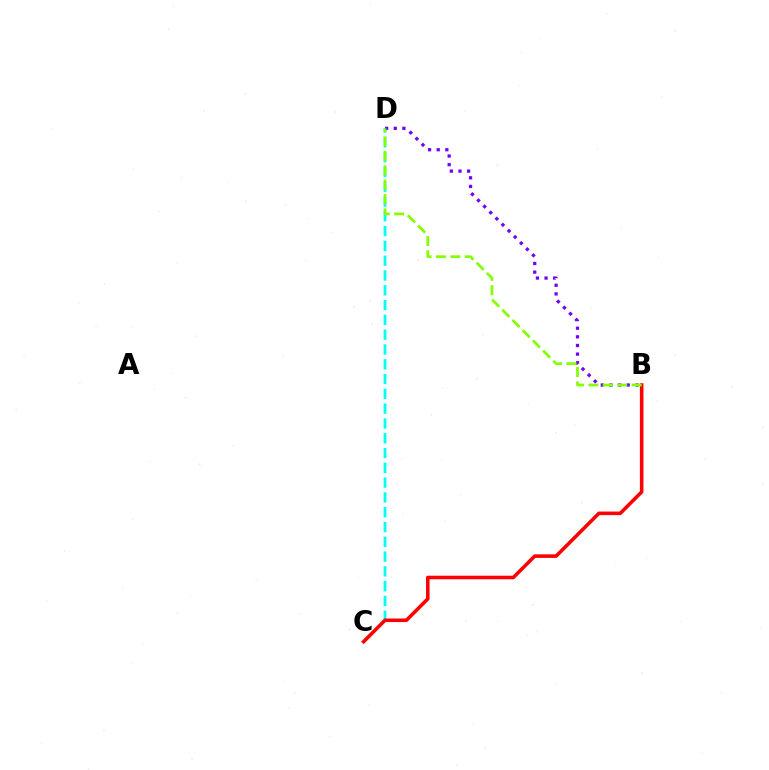{('C', 'D'): [{'color': '#00fff6', 'line_style': 'dashed', 'thickness': 2.01}], ('B', 'D'): [{'color': '#7200ff', 'line_style': 'dotted', 'thickness': 2.35}, {'color': '#84ff00', 'line_style': 'dashed', 'thickness': 1.96}], ('B', 'C'): [{'color': '#ff0000', 'line_style': 'solid', 'thickness': 2.57}]}